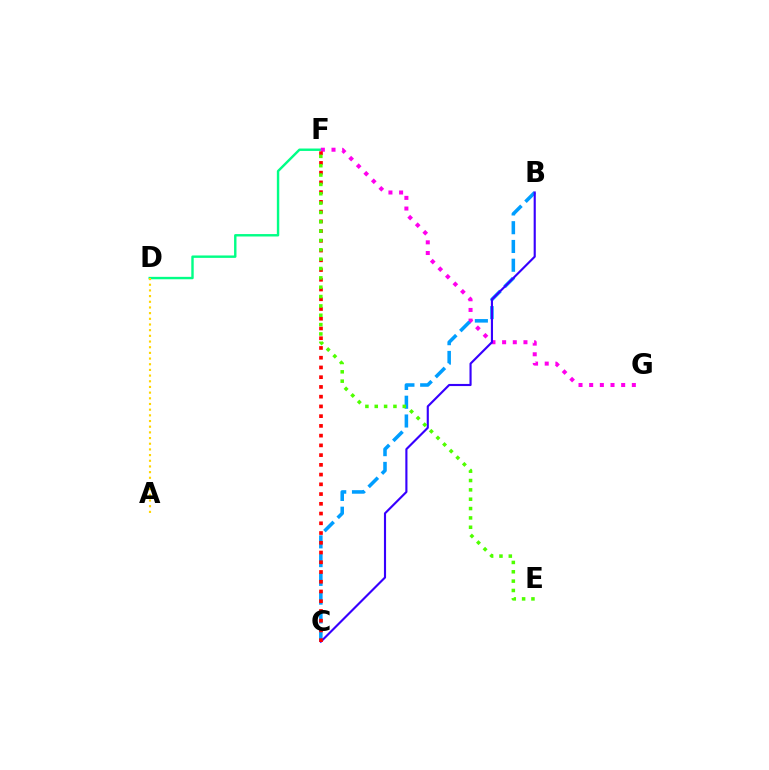{('D', 'F'): [{'color': '#00ff86', 'line_style': 'solid', 'thickness': 1.74}], ('F', 'G'): [{'color': '#ff00ed', 'line_style': 'dotted', 'thickness': 2.9}], ('A', 'D'): [{'color': '#ffd500', 'line_style': 'dotted', 'thickness': 1.54}], ('B', 'C'): [{'color': '#009eff', 'line_style': 'dashed', 'thickness': 2.55}, {'color': '#3700ff', 'line_style': 'solid', 'thickness': 1.54}], ('C', 'F'): [{'color': '#ff0000', 'line_style': 'dotted', 'thickness': 2.65}], ('E', 'F'): [{'color': '#4fff00', 'line_style': 'dotted', 'thickness': 2.54}]}